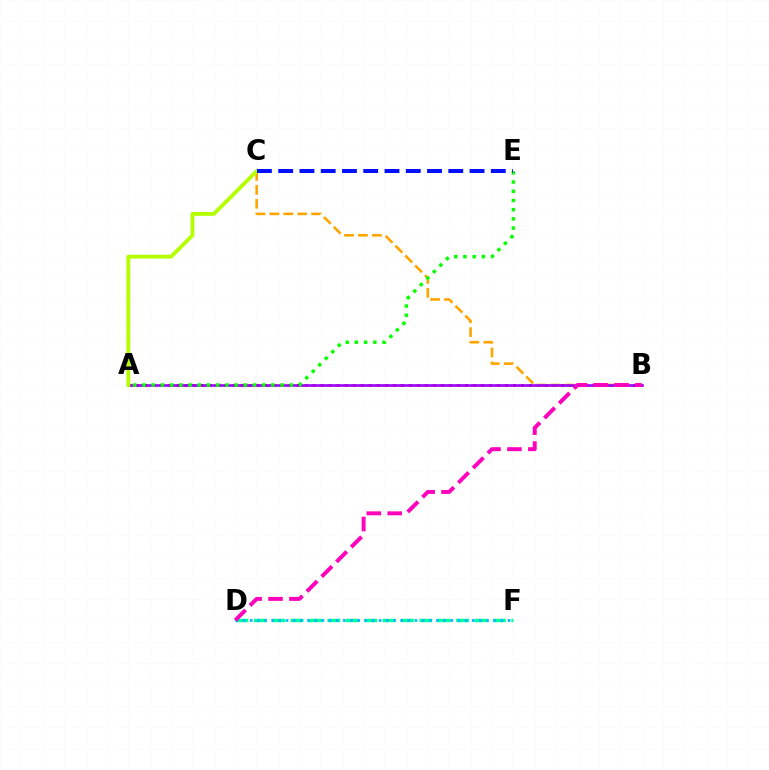{('D', 'F'): [{'color': '#00ff9d', 'line_style': 'dashed', 'thickness': 2.5}, {'color': '#00b5ff', 'line_style': 'dotted', 'thickness': 1.95}], ('A', 'B'): [{'color': '#ff0000', 'line_style': 'dotted', 'thickness': 2.18}, {'color': '#9b00ff', 'line_style': 'solid', 'thickness': 1.89}], ('B', 'C'): [{'color': '#ffa500', 'line_style': 'dashed', 'thickness': 1.89}], ('A', 'C'): [{'color': '#b3ff00', 'line_style': 'solid', 'thickness': 2.76}], ('B', 'D'): [{'color': '#ff00bd', 'line_style': 'dashed', 'thickness': 2.84}], ('A', 'E'): [{'color': '#08ff00', 'line_style': 'dotted', 'thickness': 2.5}], ('C', 'E'): [{'color': '#0010ff', 'line_style': 'dashed', 'thickness': 2.89}]}